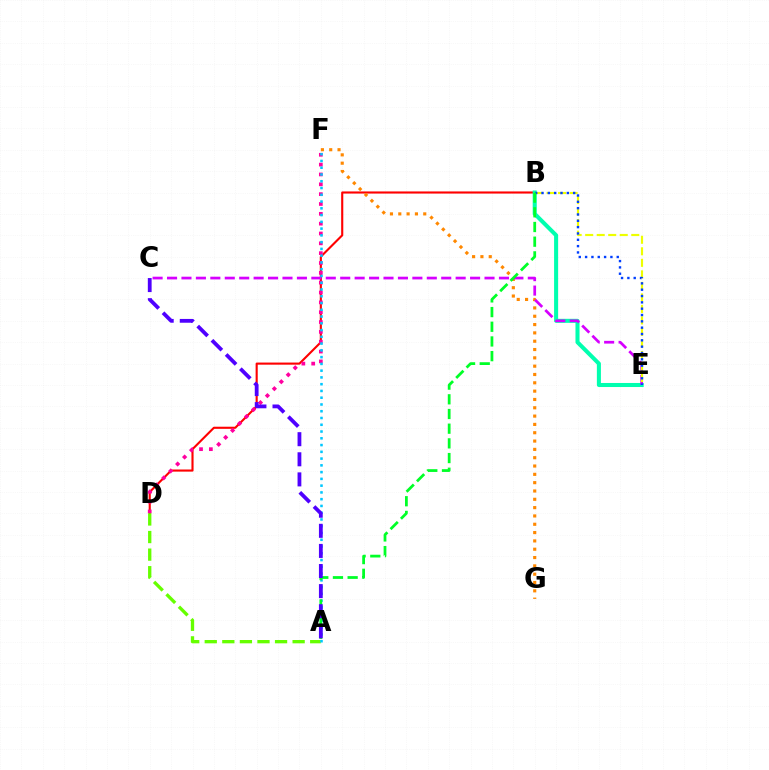{('B', 'D'): [{'color': '#ff0000', 'line_style': 'solid', 'thickness': 1.52}], ('B', 'E'): [{'color': '#00ffaf', 'line_style': 'solid', 'thickness': 2.91}, {'color': '#eeff00', 'line_style': 'dashed', 'thickness': 1.57}, {'color': '#003fff', 'line_style': 'dotted', 'thickness': 1.72}], ('D', 'F'): [{'color': '#ff00a0', 'line_style': 'dotted', 'thickness': 2.67}], ('F', 'G'): [{'color': '#ff8800', 'line_style': 'dotted', 'thickness': 2.26}], ('A', 'D'): [{'color': '#66ff00', 'line_style': 'dashed', 'thickness': 2.39}], ('C', 'E'): [{'color': '#d600ff', 'line_style': 'dashed', 'thickness': 1.96}], ('A', 'F'): [{'color': '#00c7ff', 'line_style': 'dotted', 'thickness': 1.84}], ('A', 'B'): [{'color': '#00ff27', 'line_style': 'dashed', 'thickness': 2.0}], ('A', 'C'): [{'color': '#4f00ff', 'line_style': 'dashed', 'thickness': 2.73}]}